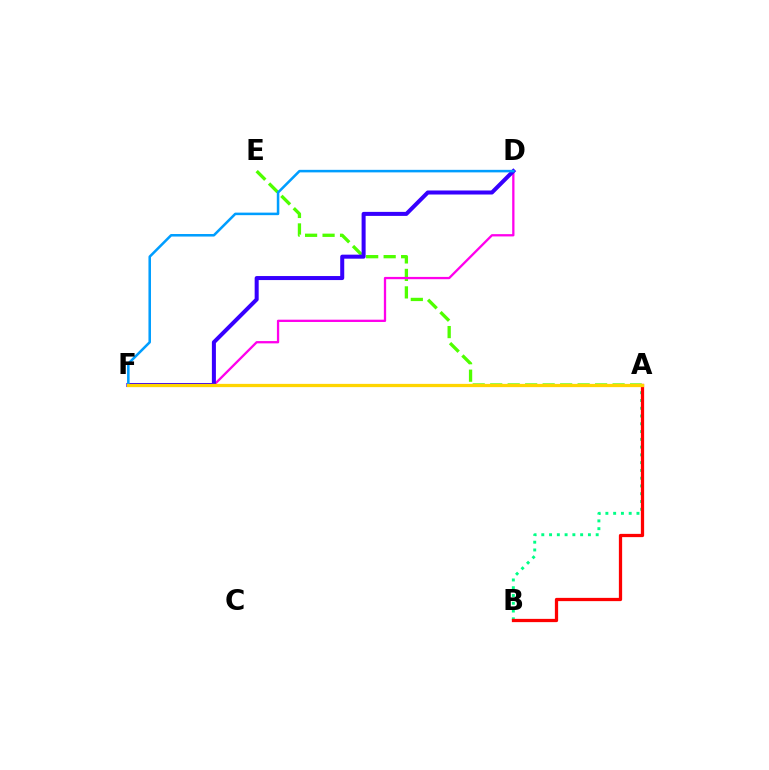{('A', 'E'): [{'color': '#4fff00', 'line_style': 'dashed', 'thickness': 2.38}], ('D', 'F'): [{'color': '#ff00ed', 'line_style': 'solid', 'thickness': 1.65}, {'color': '#3700ff', 'line_style': 'solid', 'thickness': 2.9}, {'color': '#009eff', 'line_style': 'solid', 'thickness': 1.83}], ('A', 'B'): [{'color': '#00ff86', 'line_style': 'dotted', 'thickness': 2.11}, {'color': '#ff0000', 'line_style': 'solid', 'thickness': 2.34}], ('A', 'F'): [{'color': '#ffd500', 'line_style': 'solid', 'thickness': 2.35}]}